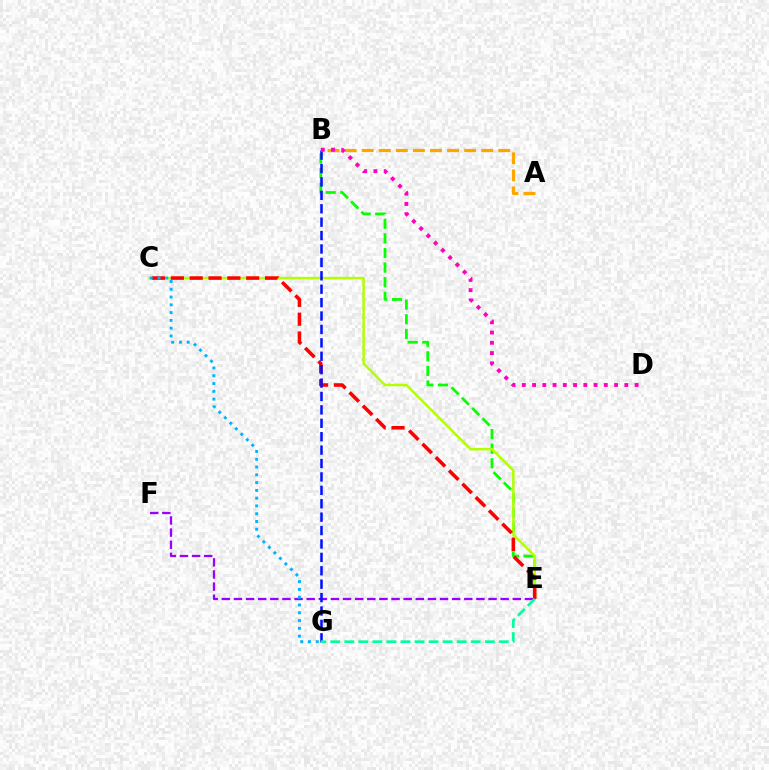{('B', 'E'): [{'color': '#08ff00', 'line_style': 'dashed', 'thickness': 1.98}], ('E', 'F'): [{'color': '#9b00ff', 'line_style': 'dashed', 'thickness': 1.65}], ('C', 'E'): [{'color': '#b3ff00', 'line_style': 'solid', 'thickness': 1.79}, {'color': '#ff0000', 'line_style': 'dashed', 'thickness': 2.56}], ('B', 'G'): [{'color': '#0010ff', 'line_style': 'dashed', 'thickness': 1.82}], ('C', 'G'): [{'color': '#00b5ff', 'line_style': 'dotted', 'thickness': 2.11}], ('A', 'B'): [{'color': '#ffa500', 'line_style': 'dashed', 'thickness': 2.32}], ('B', 'D'): [{'color': '#ff00bd', 'line_style': 'dotted', 'thickness': 2.79}], ('E', 'G'): [{'color': '#00ff9d', 'line_style': 'dashed', 'thickness': 1.91}]}